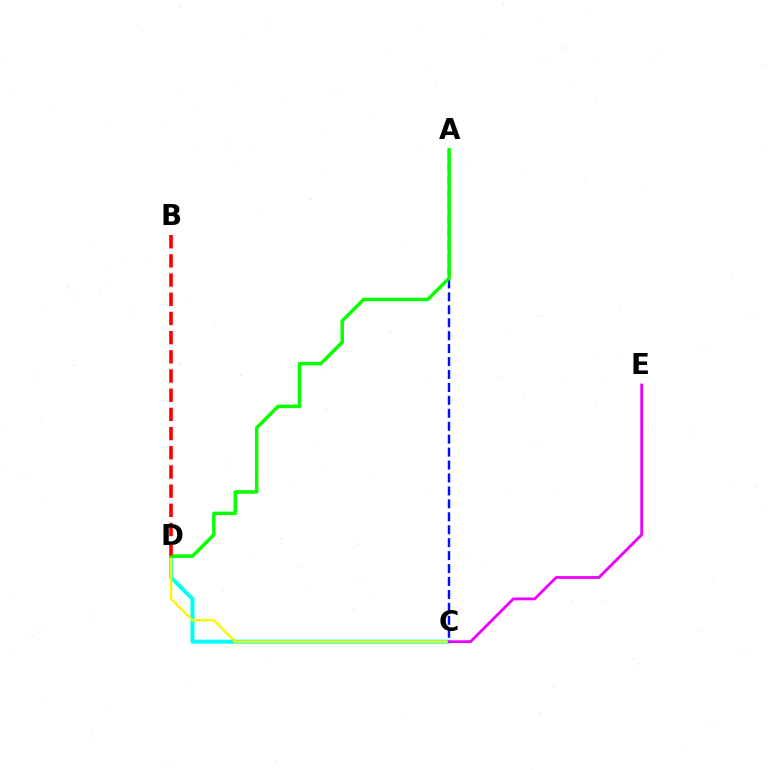{('C', 'D'): [{'color': '#00fff6', 'line_style': 'solid', 'thickness': 2.89}, {'color': '#fcf500', 'line_style': 'solid', 'thickness': 1.67}], ('A', 'C'): [{'color': '#0010ff', 'line_style': 'dashed', 'thickness': 1.76}], ('C', 'E'): [{'color': '#ee00ff', 'line_style': 'solid', 'thickness': 2.02}], ('A', 'D'): [{'color': '#08ff00', 'line_style': 'solid', 'thickness': 2.5}], ('B', 'D'): [{'color': '#ff0000', 'line_style': 'dashed', 'thickness': 2.61}]}